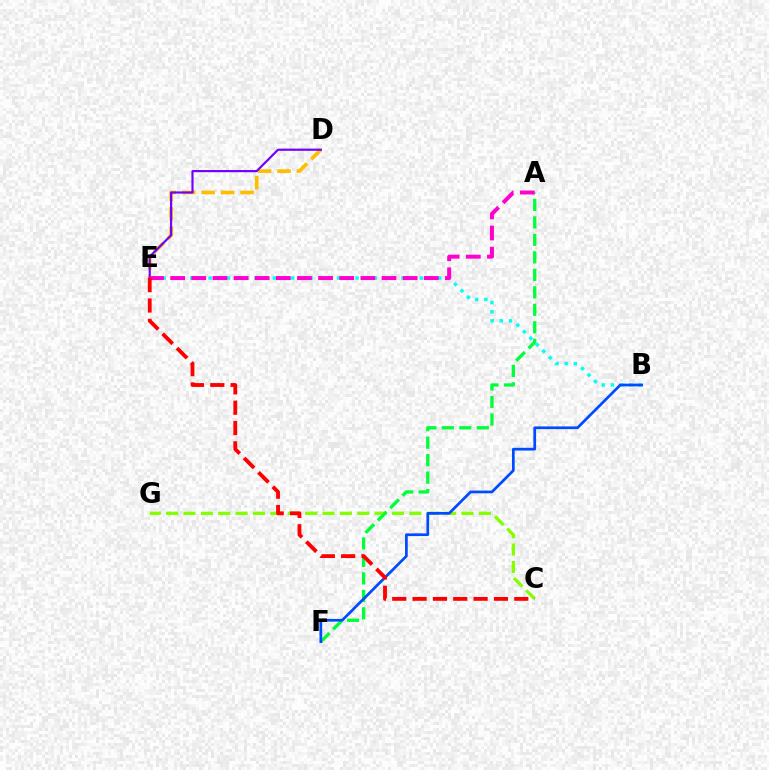{('D', 'E'): [{'color': '#ffbd00', 'line_style': 'dashed', 'thickness': 2.64}, {'color': '#7200ff', 'line_style': 'solid', 'thickness': 1.56}], ('C', 'G'): [{'color': '#84ff00', 'line_style': 'dashed', 'thickness': 2.36}], ('B', 'E'): [{'color': '#00fff6', 'line_style': 'dotted', 'thickness': 2.49}], ('A', 'F'): [{'color': '#00ff39', 'line_style': 'dashed', 'thickness': 2.37}], ('B', 'F'): [{'color': '#004bff', 'line_style': 'solid', 'thickness': 1.95}], ('A', 'E'): [{'color': '#ff00cf', 'line_style': 'dashed', 'thickness': 2.87}], ('C', 'E'): [{'color': '#ff0000', 'line_style': 'dashed', 'thickness': 2.76}]}